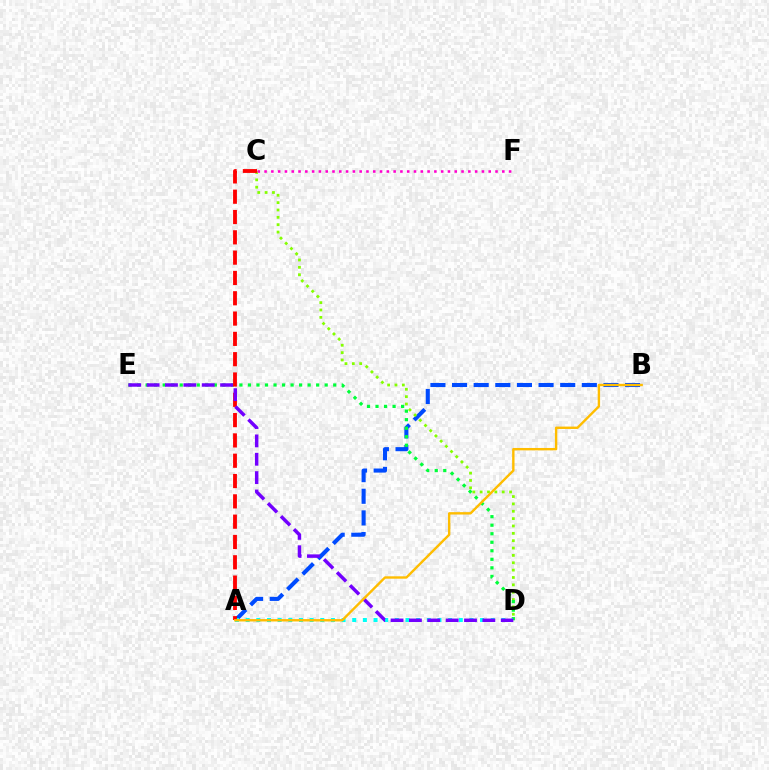{('A', 'B'): [{'color': '#004bff', 'line_style': 'dashed', 'thickness': 2.94}, {'color': '#ffbd00', 'line_style': 'solid', 'thickness': 1.72}], ('C', 'D'): [{'color': '#84ff00', 'line_style': 'dotted', 'thickness': 2.0}], ('C', 'F'): [{'color': '#ff00cf', 'line_style': 'dotted', 'thickness': 1.85}], ('D', 'E'): [{'color': '#00ff39', 'line_style': 'dotted', 'thickness': 2.32}, {'color': '#7200ff', 'line_style': 'dashed', 'thickness': 2.49}], ('A', 'D'): [{'color': '#00fff6', 'line_style': 'dotted', 'thickness': 2.9}], ('A', 'C'): [{'color': '#ff0000', 'line_style': 'dashed', 'thickness': 2.76}]}